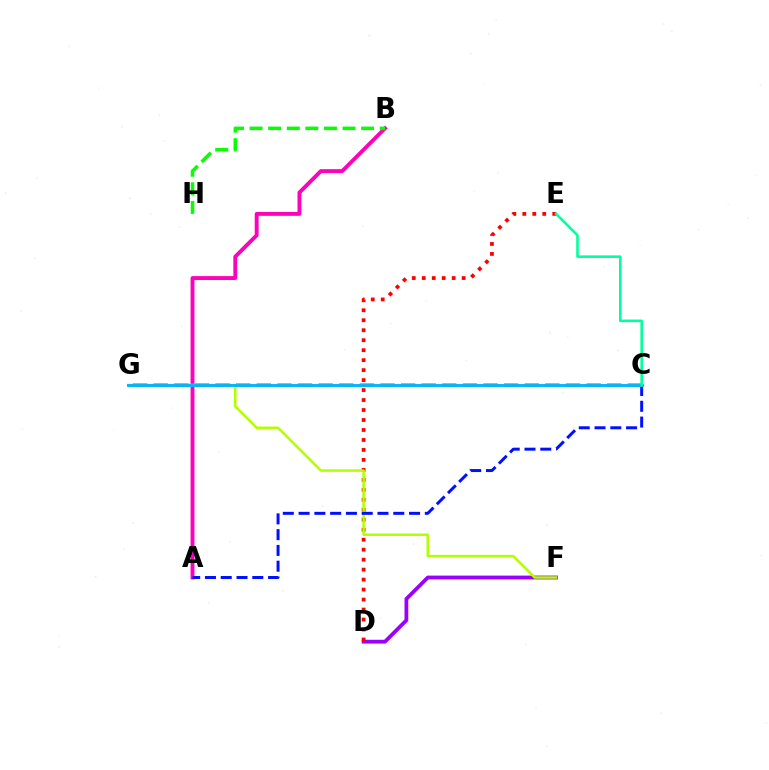{('A', 'B'): [{'color': '#ff00bd', 'line_style': 'solid', 'thickness': 2.8}], ('B', 'H'): [{'color': '#08ff00', 'line_style': 'dashed', 'thickness': 2.53}], ('D', 'F'): [{'color': '#9b00ff', 'line_style': 'solid', 'thickness': 2.72}], ('D', 'E'): [{'color': '#ff0000', 'line_style': 'dotted', 'thickness': 2.71}], ('F', 'G'): [{'color': '#b3ff00', 'line_style': 'solid', 'thickness': 1.83}], ('A', 'C'): [{'color': '#0010ff', 'line_style': 'dashed', 'thickness': 2.14}], ('C', 'G'): [{'color': '#ffa500', 'line_style': 'dashed', 'thickness': 2.8}, {'color': '#00b5ff', 'line_style': 'solid', 'thickness': 2.08}], ('C', 'E'): [{'color': '#00ff9d', 'line_style': 'solid', 'thickness': 1.85}]}